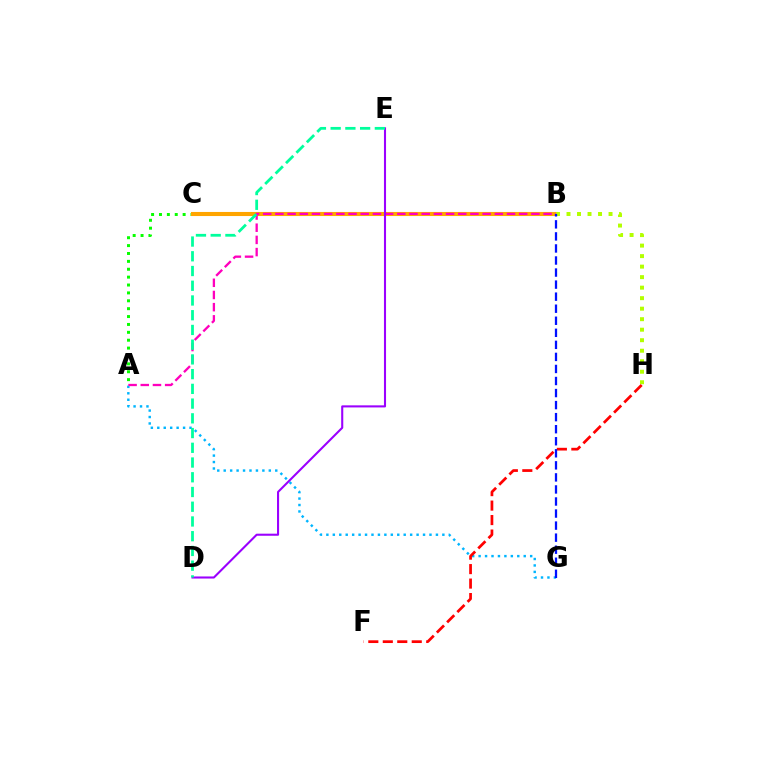{('A', 'G'): [{'color': '#00b5ff', 'line_style': 'dotted', 'thickness': 1.75}], ('A', 'C'): [{'color': '#08ff00', 'line_style': 'dotted', 'thickness': 2.14}], ('B', 'C'): [{'color': '#ffa500', 'line_style': 'solid', 'thickness': 2.94}], ('B', 'H'): [{'color': '#b3ff00', 'line_style': 'dotted', 'thickness': 2.86}], ('F', 'H'): [{'color': '#ff0000', 'line_style': 'dashed', 'thickness': 1.97}], ('A', 'B'): [{'color': '#ff00bd', 'line_style': 'dashed', 'thickness': 1.66}], ('D', 'E'): [{'color': '#9b00ff', 'line_style': 'solid', 'thickness': 1.5}, {'color': '#00ff9d', 'line_style': 'dashed', 'thickness': 2.0}], ('B', 'G'): [{'color': '#0010ff', 'line_style': 'dashed', 'thickness': 1.64}]}